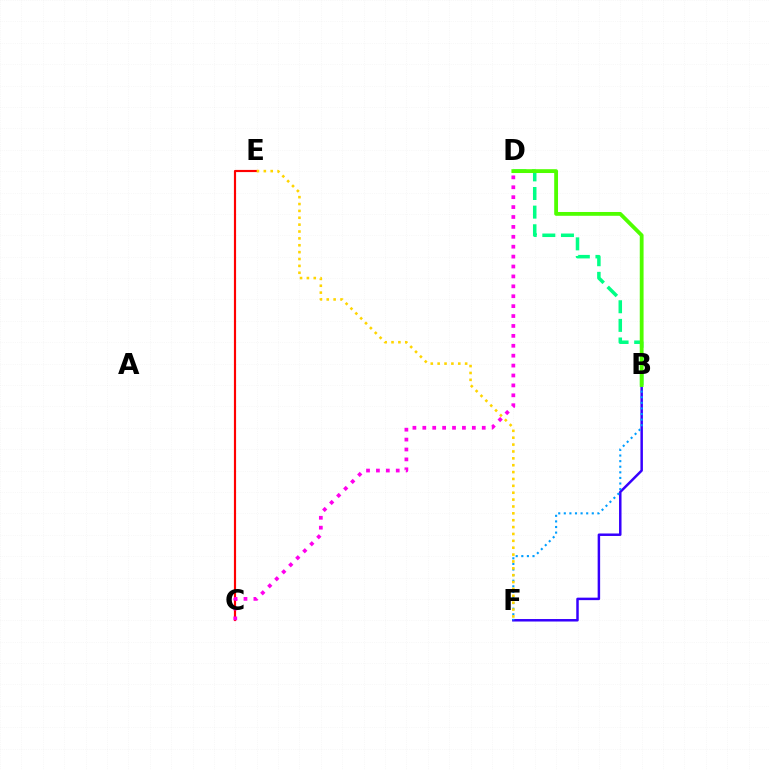{('C', 'E'): [{'color': '#ff0000', 'line_style': 'solid', 'thickness': 1.56}], ('B', 'D'): [{'color': '#00ff86', 'line_style': 'dashed', 'thickness': 2.53}, {'color': '#4fff00', 'line_style': 'solid', 'thickness': 2.75}], ('B', 'F'): [{'color': '#3700ff', 'line_style': 'solid', 'thickness': 1.79}, {'color': '#009eff', 'line_style': 'dotted', 'thickness': 1.52}], ('E', 'F'): [{'color': '#ffd500', 'line_style': 'dotted', 'thickness': 1.87}], ('C', 'D'): [{'color': '#ff00ed', 'line_style': 'dotted', 'thickness': 2.69}]}